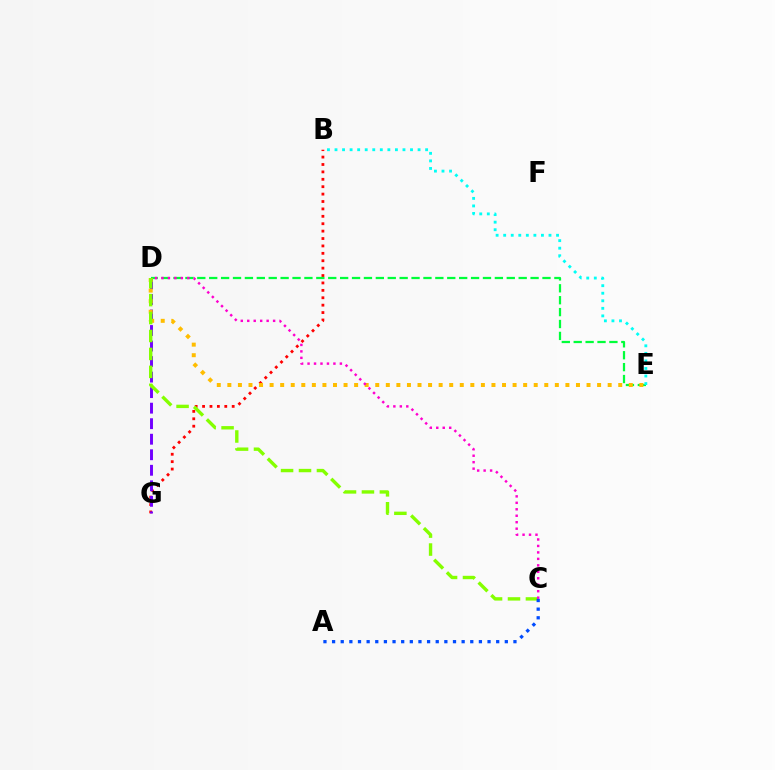{('B', 'G'): [{'color': '#ff0000', 'line_style': 'dotted', 'thickness': 2.01}], ('D', 'E'): [{'color': '#00ff39', 'line_style': 'dashed', 'thickness': 1.62}, {'color': '#ffbd00', 'line_style': 'dotted', 'thickness': 2.87}], ('D', 'G'): [{'color': '#7200ff', 'line_style': 'dashed', 'thickness': 2.11}], ('C', 'D'): [{'color': '#84ff00', 'line_style': 'dashed', 'thickness': 2.44}, {'color': '#ff00cf', 'line_style': 'dotted', 'thickness': 1.76}], ('B', 'E'): [{'color': '#00fff6', 'line_style': 'dotted', 'thickness': 2.05}], ('A', 'C'): [{'color': '#004bff', 'line_style': 'dotted', 'thickness': 2.35}]}